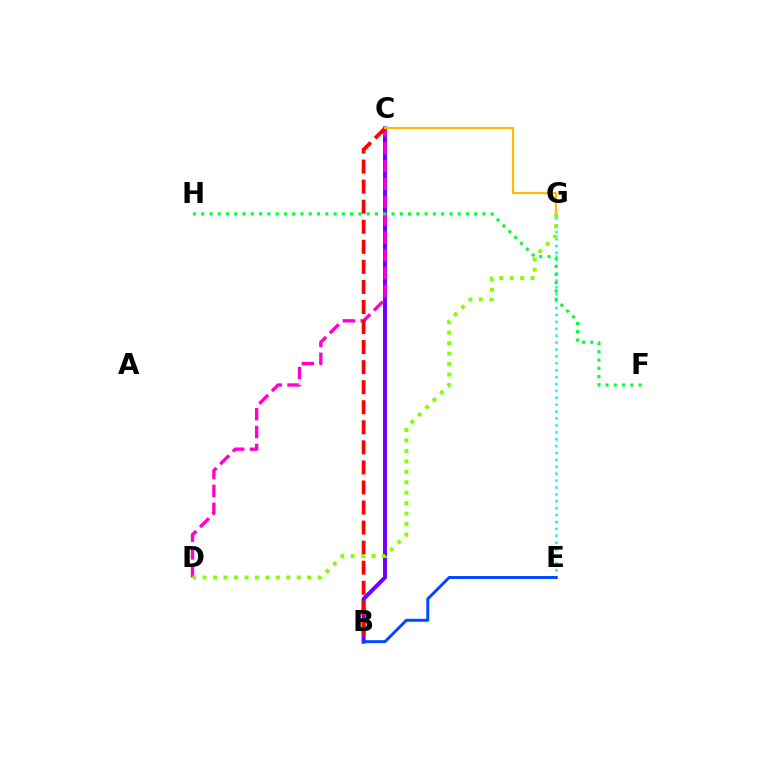{('E', 'G'): [{'color': '#00fff6', 'line_style': 'dotted', 'thickness': 1.87}], ('B', 'C'): [{'color': '#7200ff', 'line_style': 'solid', 'thickness': 2.86}, {'color': '#ff0000', 'line_style': 'dashed', 'thickness': 2.72}], ('C', 'D'): [{'color': '#ff00cf', 'line_style': 'dashed', 'thickness': 2.42}], ('F', 'H'): [{'color': '#00ff39', 'line_style': 'dotted', 'thickness': 2.25}], ('B', 'E'): [{'color': '#004bff', 'line_style': 'solid', 'thickness': 2.14}], ('D', 'G'): [{'color': '#84ff00', 'line_style': 'dotted', 'thickness': 2.84}], ('C', 'G'): [{'color': '#ffbd00', 'line_style': 'solid', 'thickness': 1.59}]}